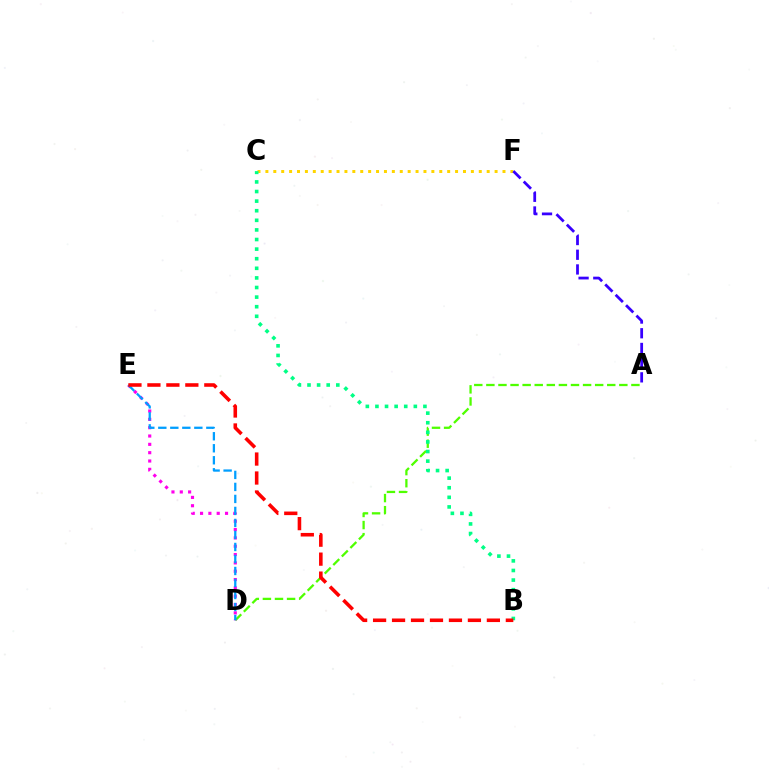{('A', 'D'): [{'color': '#4fff00', 'line_style': 'dashed', 'thickness': 1.64}], ('C', 'F'): [{'color': '#ffd500', 'line_style': 'dotted', 'thickness': 2.15}], ('D', 'E'): [{'color': '#ff00ed', 'line_style': 'dotted', 'thickness': 2.26}, {'color': '#009eff', 'line_style': 'dashed', 'thickness': 1.63}], ('A', 'F'): [{'color': '#3700ff', 'line_style': 'dashed', 'thickness': 2.0}], ('B', 'C'): [{'color': '#00ff86', 'line_style': 'dotted', 'thickness': 2.61}], ('B', 'E'): [{'color': '#ff0000', 'line_style': 'dashed', 'thickness': 2.58}]}